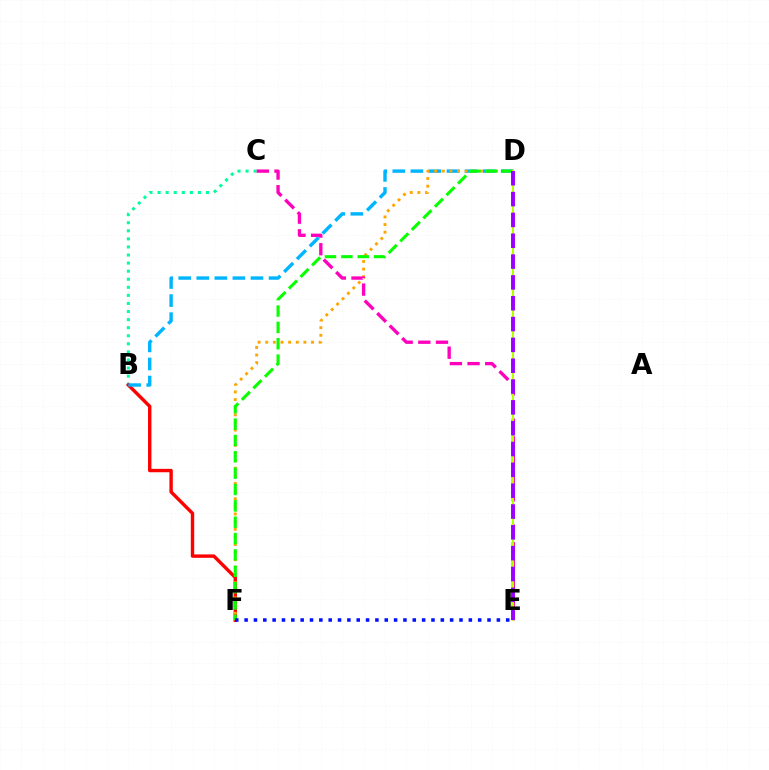{('B', 'C'): [{'color': '#00ff9d', 'line_style': 'dotted', 'thickness': 2.19}], ('B', 'F'): [{'color': '#ff0000', 'line_style': 'solid', 'thickness': 2.45}], ('B', 'D'): [{'color': '#00b5ff', 'line_style': 'dashed', 'thickness': 2.45}], ('D', 'F'): [{'color': '#ffa500', 'line_style': 'dotted', 'thickness': 2.07}, {'color': '#08ff00', 'line_style': 'dashed', 'thickness': 2.22}], ('C', 'E'): [{'color': '#ff00bd', 'line_style': 'dashed', 'thickness': 2.4}], ('D', 'E'): [{'color': '#b3ff00', 'line_style': 'solid', 'thickness': 1.55}, {'color': '#9b00ff', 'line_style': 'dashed', 'thickness': 2.83}], ('E', 'F'): [{'color': '#0010ff', 'line_style': 'dotted', 'thickness': 2.54}]}